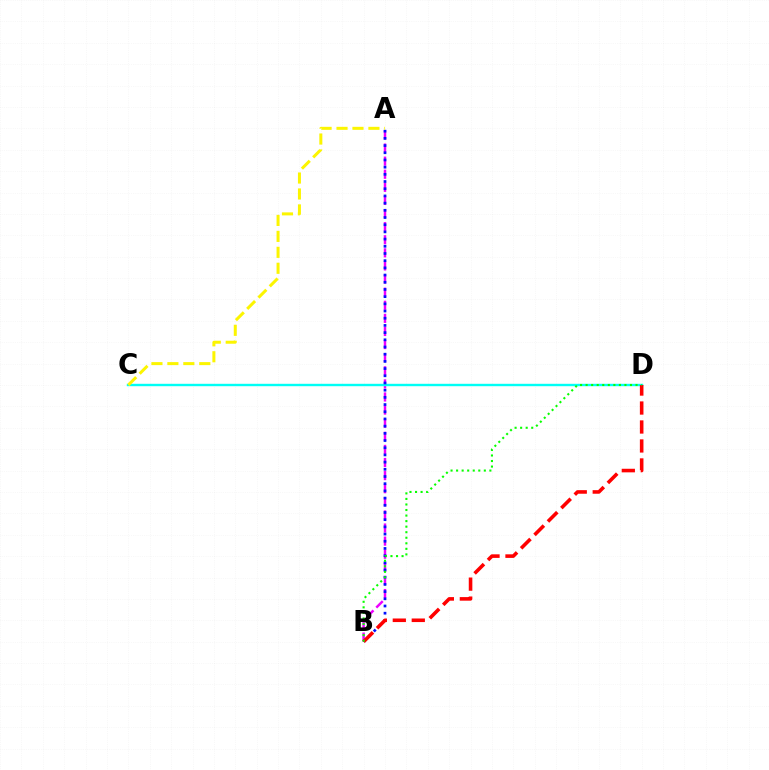{('A', 'B'): [{'color': '#ee00ff', 'line_style': 'dashed', 'thickness': 1.78}, {'color': '#0010ff', 'line_style': 'dotted', 'thickness': 1.95}], ('C', 'D'): [{'color': '#00fff6', 'line_style': 'solid', 'thickness': 1.73}], ('B', 'D'): [{'color': '#ff0000', 'line_style': 'dashed', 'thickness': 2.58}, {'color': '#08ff00', 'line_style': 'dotted', 'thickness': 1.51}], ('A', 'C'): [{'color': '#fcf500', 'line_style': 'dashed', 'thickness': 2.17}]}